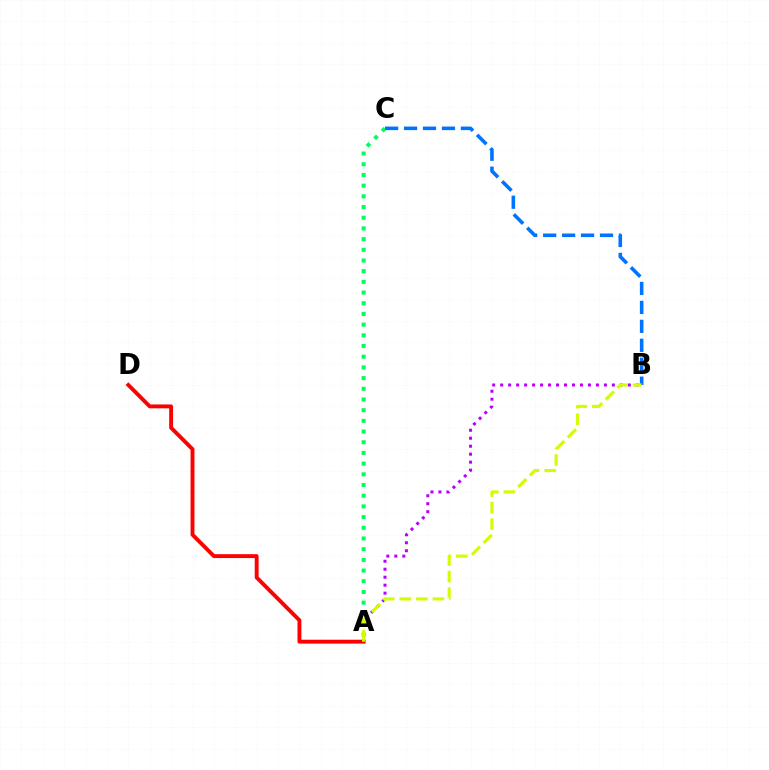{('A', 'B'): [{'color': '#b900ff', 'line_style': 'dotted', 'thickness': 2.17}, {'color': '#d1ff00', 'line_style': 'dashed', 'thickness': 2.25}], ('A', 'D'): [{'color': '#ff0000', 'line_style': 'solid', 'thickness': 2.8}], ('A', 'C'): [{'color': '#00ff5c', 'line_style': 'dotted', 'thickness': 2.9}], ('B', 'C'): [{'color': '#0074ff', 'line_style': 'dashed', 'thickness': 2.57}]}